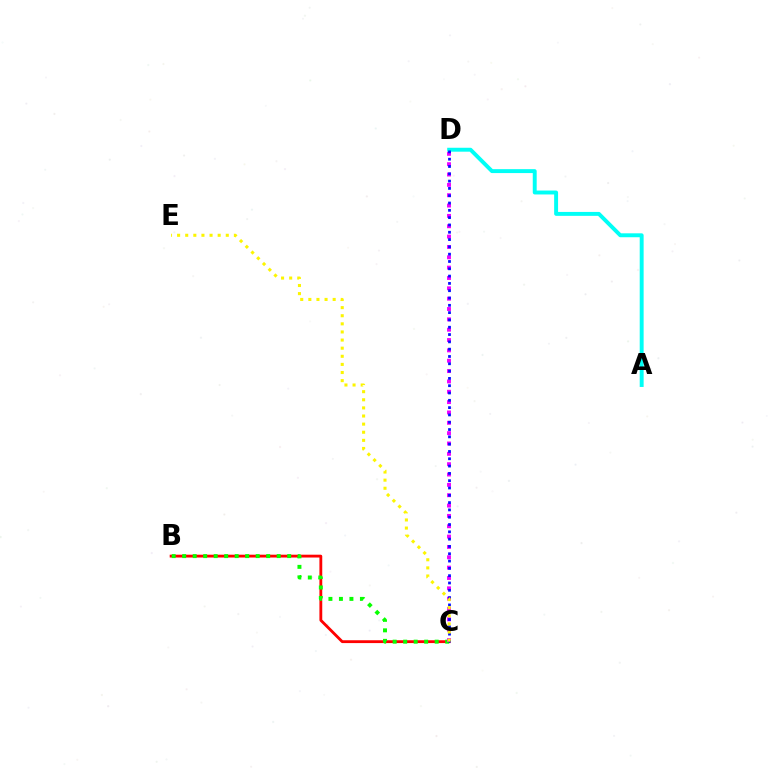{('B', 'C'): [{'color': '#ff0000', 'line_style': 'solid', 'thickness': 2.04}, {'color': '#08ff00', 'line_style': 'dotted', 'thickness': 2.85}], ('A', 'D'): [{'color': '#00fff6', 'line_style': 'solid', 'thickness': 2.82}], ('C', 'D'): [{'color': '#ee00ff', 'line_style': 'dotted', 'thickness': 2.81}, {'color': '#0010ff', 'line_style': 'dotted', 'thickness': 1.99}], ('C', 'E'): [{'color': '#fcf500', 'line_style': 'dotted', 'thickness': 2.2}]}